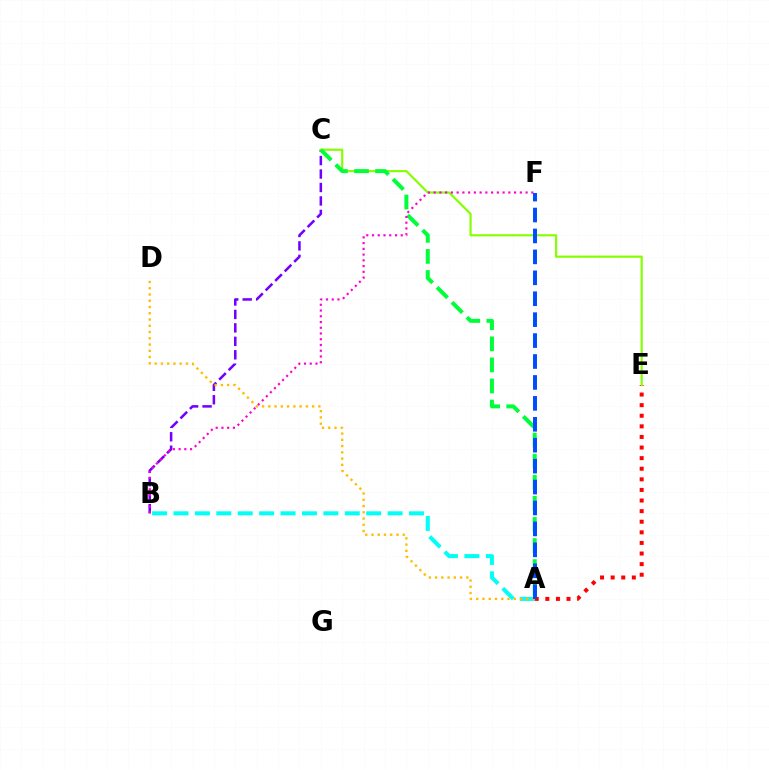{('B', 'C'): [{'color': '#7200ff', 'line_style': 'dashed', 'thickness': 1.83}], ('A', 'B'): [{'color': '#00fff6', 'line_style': 'dashed', 'thickness': 2.91}], ('A', 'E'): [{'color': '#ff0000', 'line_style': 'dotted', 'thickness': 2.88}], ('A', 'D'): [{'color': '#ffbd00', 'line_style': 'dotted', 'thickness': 1.7}], ('C', 'E'): [{'color': '#84ff00', 'line_style': 'solid', 'thickness': 1.56}], ('A', 'C'): [{'color': '#00ff39', 'line_style': 'dashed', 'thickness': 2.86}], ('B', 'F'): [{'color': '#ff00cf', 'line_style': 'dotted', 'thickness': 1.56}], ('A', 'F'): [{'color': '#004bff', 'line_style': 'dashed', 'thickness': 2.84}]}